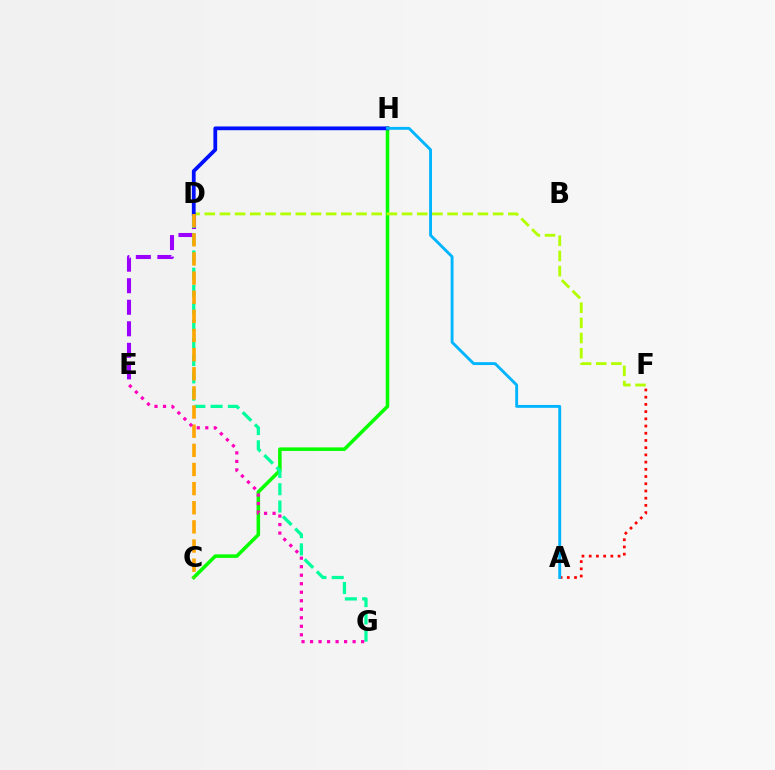{('D', 'E'): [{'color': '#9b00ff', 'line_style': 'dashed', 'thickness': 2.93}], ('C', 'H'): [{'color': '#08ff00', 'line_style': 'solid', 'thickness': 2.55}], ('A', 'F'): [{'color': '#ff0000', 'line_style': 'dotted', 'thickness': 1.96}], ('D', 'F'): [{'color': '#b3ff00', 'line_style': 'dashed', 'thickness': 2.06}], ('D', 'H'): [{'color': '#0010ff', 'line_style': 'solid', 'thickness': 2.71}], ('A', 'H'): [{'color': '#00b5ff', 'line_style': 'solid', 'thickness': 2.07}], ('D', 'G'): [{'color': '#00ff9d', 'line_style': 'dashed', 'thickness': 2.35}], ('C', 'D'): [{'color': '#ffa500', 'line_style': 'dashed', 'thickness': 2.6}], ('E', 'G'): [{'color': '#ff00bd', 'line_style': 'dotted', 'thickness': 2.31}]}